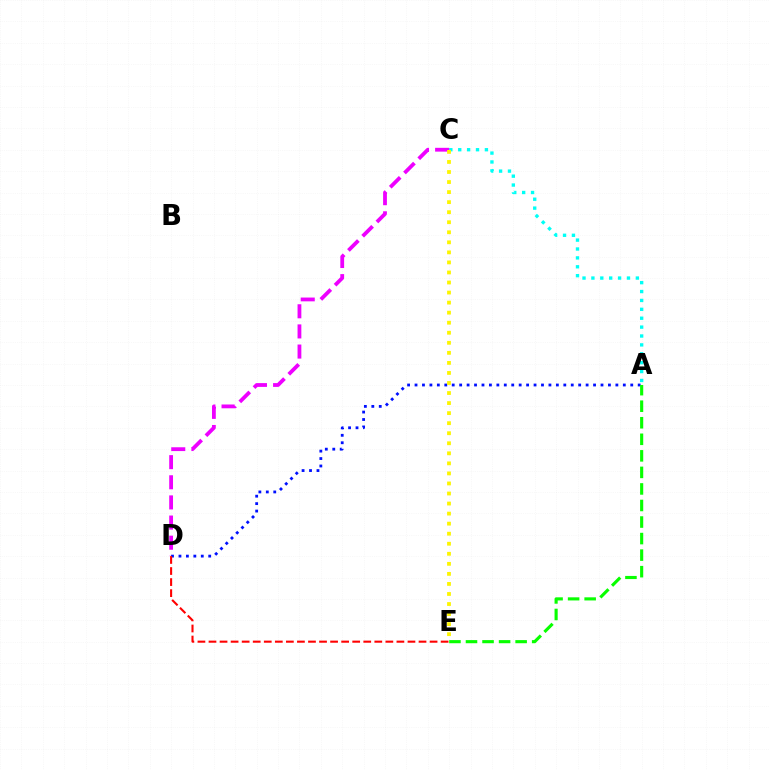{('A', 'C'): [{'color': '#00fff6', 'line_style': 'dotted', 'thickness': 2.42}], ('C', 'D'): [{'color': '#ee00ff', 'line_style': 'dashed', 'thickness': 2.74}], ('A', 'D'): [{'color': '#0010ff', 'line_style': 'dotted', 'thickness': 2.02}], ('C', 'E'): [{'color': '#fcf500', 'line_style': 'dotted', 'thickness': 2.73}], ('D', 'E'): [{'color': '#ff0000', 'line_style': 'dashed', 'thickness': 1.5}], ('A', 'E'): [{'color': '#08ff00', 'line_style': 'dashed', 'thickness': 2.25}]}